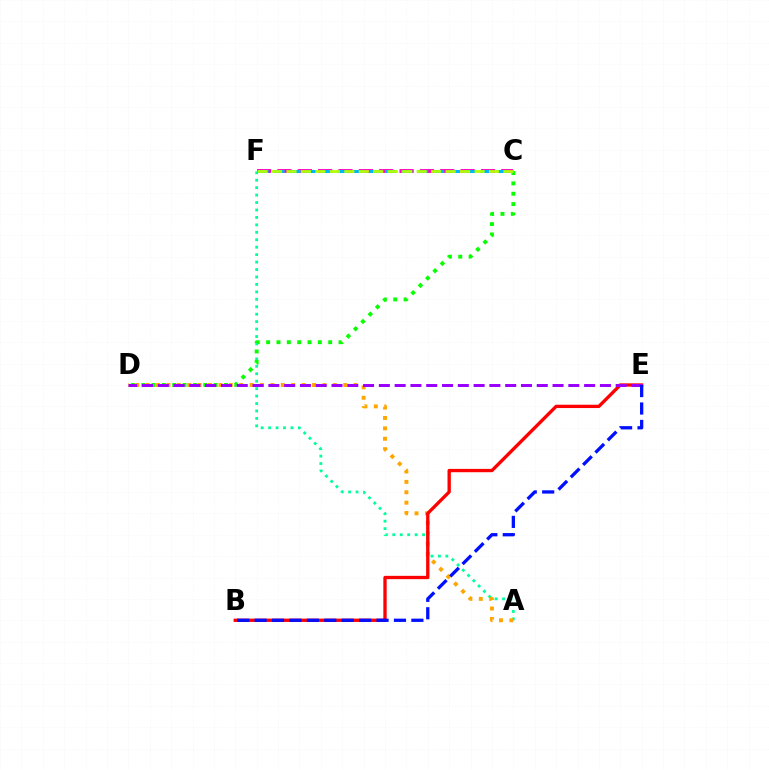{('A', 'F'): [{'color': '#00ff9d', 'line_style': 'dotted', 'thickness': 2.02}], ('C', 'F'): [{'color': '#ff00bd', 'line_style': 'dashed', 'thickness': 2.76}, {'color': '#00b5ff', 'line_style': 'dashed', 'thickness': 2.17}, {'color': '#b3ff00', 'line_style': 'dashed', 'thickness': 1.97}], ('C', 'D'): [{'color': '#08ff00', 'line_style': 'dotted', 'thickness': 2.81}], ('A', 'D'): [{'color': '#ffa500', 'line_style': 'dotted', 'thickness': 2.82}], ('B', 'E'): [{'color': '#ff0000', 'line_style': 'solid', 'thickness': 2.39}, {'color': '#0010ff', 'line_style': 'dashed', 'thickness': 2.37}], ('D', 'E'): [{'color': '#9b00ff', 'line_style': 'dashed', 'thickness': 2.14}]}